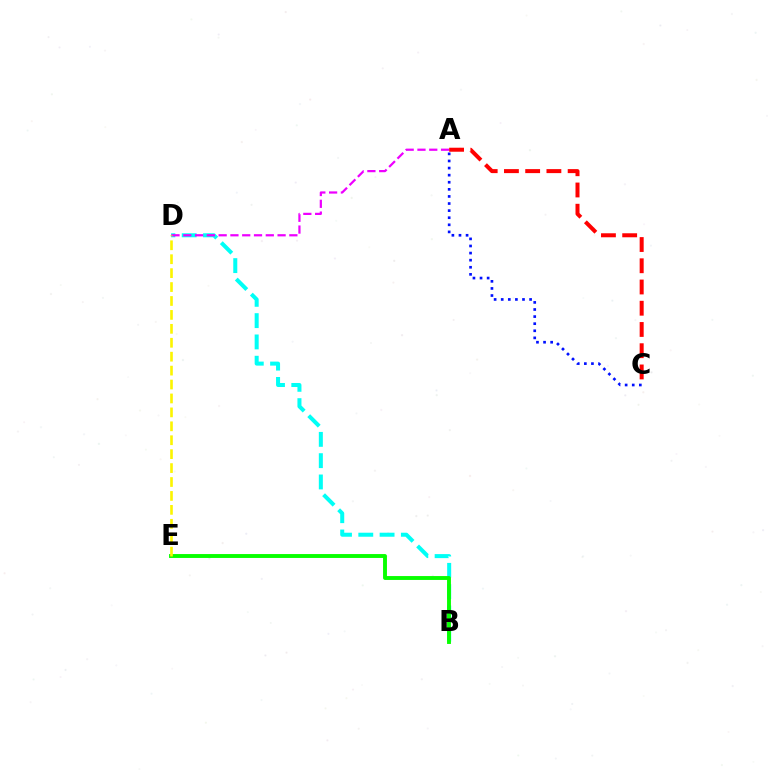{('B', 'D'): [{'color': '#00fff6', 'line_style': 'dashed', 'thickness': 2.89}], ('B', 'E'): [{'color': '#08ff00', 'line_style': 'solid', 'thickness': 2.8}], ('A', 'D'): [{'color': '#ee00ff', 'line_style': 'dashed', 'thickness': 1.6}], ('A', 'C'): [{'color': '#ff0000', 'line_style': 'dashed', 'thickness': 2.88}, {'color': '#0010ff', 'line_style': 'dotted', 'thickness': 1.93}], ('D', 'E'): [{'color': '#fcf500', 'line_style': 'dashed', 'thickness': 1.89}]}